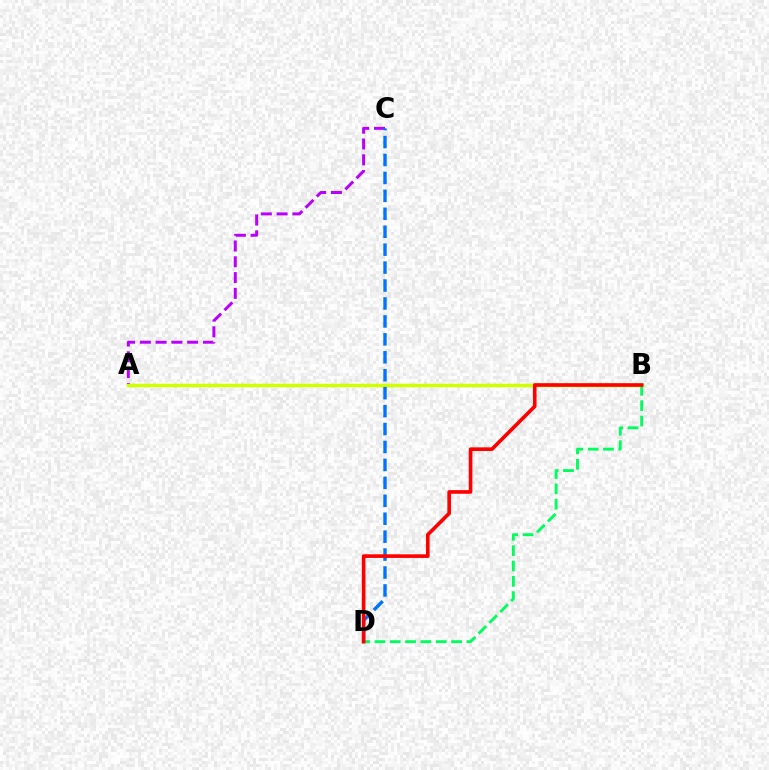{('A', 'C'): [{'color': '#b900ff', 'line_style': 'dashed', 'thickness': 2.14}], ('A', 'B'): [{'color': '#d1ff00', 'line_style': 'solid', 'thickness': 2.51}], ('B', 'D'): [{'color': '#00ff5c', 'line_style': 'dashed', 'thickness': 2.08}, {'color': '#ff0000', 'line_style': 'solid', 'thickness': 2.62}], ('C', 'D'): [{'color': '#0074ff', 'line_style': 'dashed', 'thickness': 2.44}]}